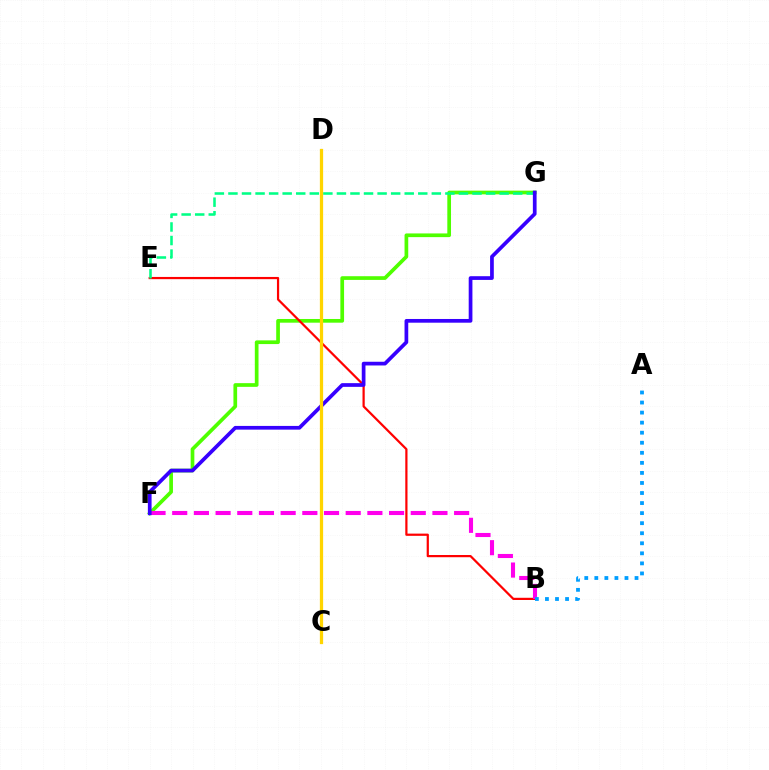{('F', 'G'): [{'color': '#4fff00', 'line_style': 'solid', 'thickness': 2.66}, {'color': '#3700ff', 'line_style': 'solid', 'thickness': 2.67}], ('B', 'E'): [{'color': '#ff0000', 'line_style': 'solid', 'thickness': 1.6}], ('E', 'G'): [{'color': '#00ff86', 'line_style': 'dashed', 'thickness': 1.84}], ('B', 'F'): [{'color': '#ff00ed', 'line_style': 'dashed', 'thickness': 2.95}], ('A', 'B'): [{'color': '#009eff', 'line_style': 'dotted', 'thickness': 2.73}], ('C', 'D'): [{'color': '#ffd500', 'line_style': 'solid', 'thickness': 2.34}]}